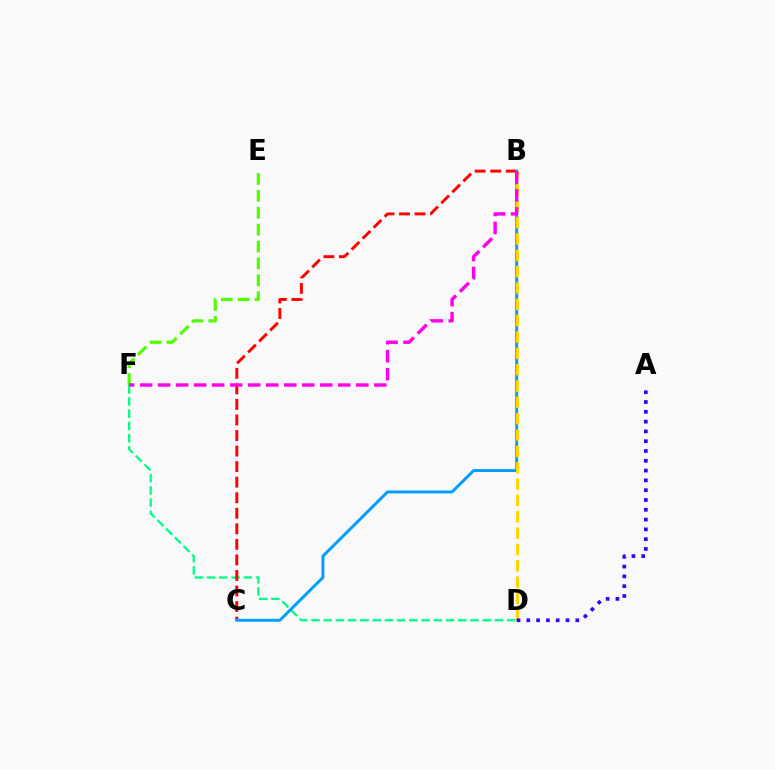{('D', 'F'): [{'color': '#00ff86', 'line_style': 'dashed', 'thickness': 1.66}], ('B', 'C'): [{'color': '#ff0000', 'line_style': 'dashed', 'thickness': 2.11}, {'color': '#009eff', 'line_style': 'solid', 'thickness': 2.13}], ('E', 'F'): [{'color': '#4fff00', 'line_style': 'dashed', 'thickness': 2.3}], ('B', 'D'): [{'color': '#ffd500', 'line_style': 'dashed', 'thickness': 2.22}], ('B', 'F'): [{'color': '#ff00ed', 'line_style': 'dashed', 'thickness': 2.45}], ('A', 'D'): [{'color': '#3700ff', 'line_style': 'dotted', 'thickness': 2.66}]}